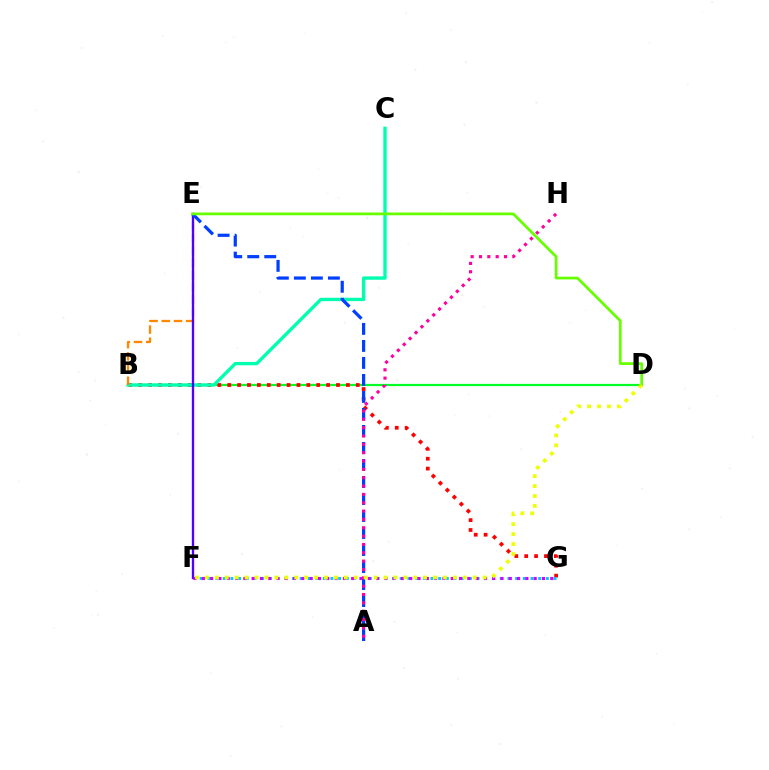{('B', 'D'): [{'color': '#00ff27', 'line_style': 'solid', 'thickness': 1.59}], ('B', 'G'): [{'color': '#ff0000', 'line_style': 'dotted', 'thickness': 2.69}], ('F', 'G'): [{'color': '#00c7ff', 'line_style': 'dotted', 'thickness': 2.09}, {'color': '#d600ff', 'line_style': 'dotted', 'thickness': 2.25}], ('B', 'C'): [{'color': '#00ffaf', 'line_style': 'solid', 'thickness': 2.42}], ('B', 'E'): [{'color': '#ff8800', 'line_style': 'dashed', 'thickness': 1.66}], ('E', 'F'): [{'color': '#4f00ff', 'line_style': 'solid', 'thickness': 1.69}], ('A', 'E'): [{'color': '#003fff', 'line_style': 'dashed', 'thickness': 2.31}], ('A', 'H'): [{'color': '#ff00a0', 'line_style': 'dotted', 'thickness': 2.27}], ('D', 'E'): [{'color': '#66ff00', 'line_style': 'solid', 'thickness': 1.97}], ('D', 'F'): [{'color': '#eeff00', 'line_style': 'dotted', 'thickness': 2.69}]}